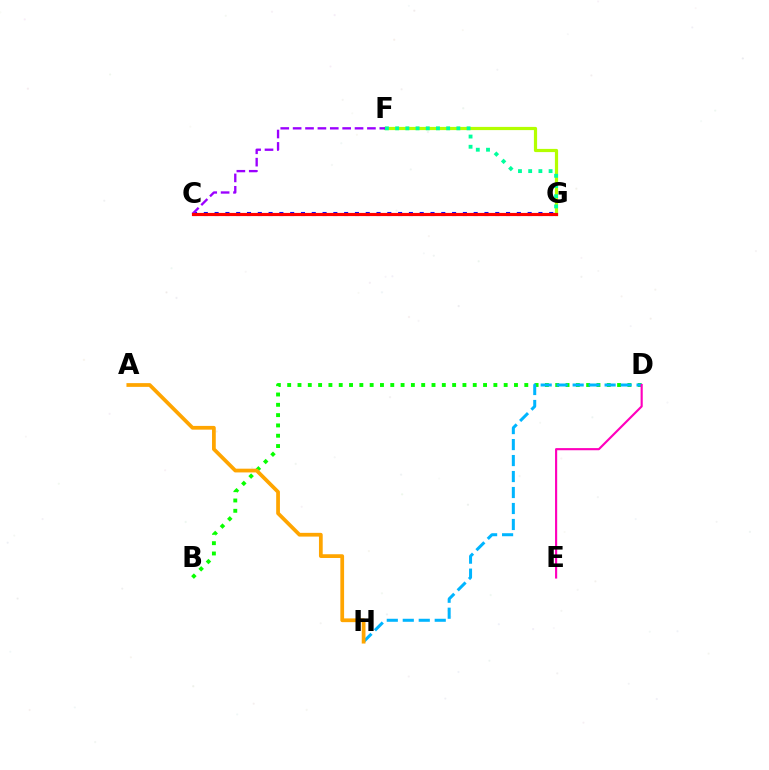{('F', 'G'): [{'color': '#b3ff00', 'line_style': 'solid', 'thickness': 2.31}, {'color': '#00ff9d', 'line_style': 'dotted', 'thickness': 2.77}], ('B', 'D'): [{'color': '#08ff00', 'line_style': 'dotted', 'thickness': 2.8}], ('D', 'H'): [{'color': '#00b5ff', 'line_style': 'dashed', 'thickness': 2.17}], ('C', 'G'): [{'color': '#0010ff', 'line_style': 'dotted', 'thickness': 2.93}, {'color': '#ff0000', 'line_style': 'solid', 'thickness': 2.27}], ('A', 'H'): [{'color': '#ffa500', 'line_style': 'solid', 'thickness': 2.69}], ('D', 'E'): [{'color': '#ff00bd', 'line_style': 'solid', 'thickness': 1.54}], ('C', 'F'): [{'color': '#9b00ff', 'line_style': 'dashed', 'thickness': 1.68}]}